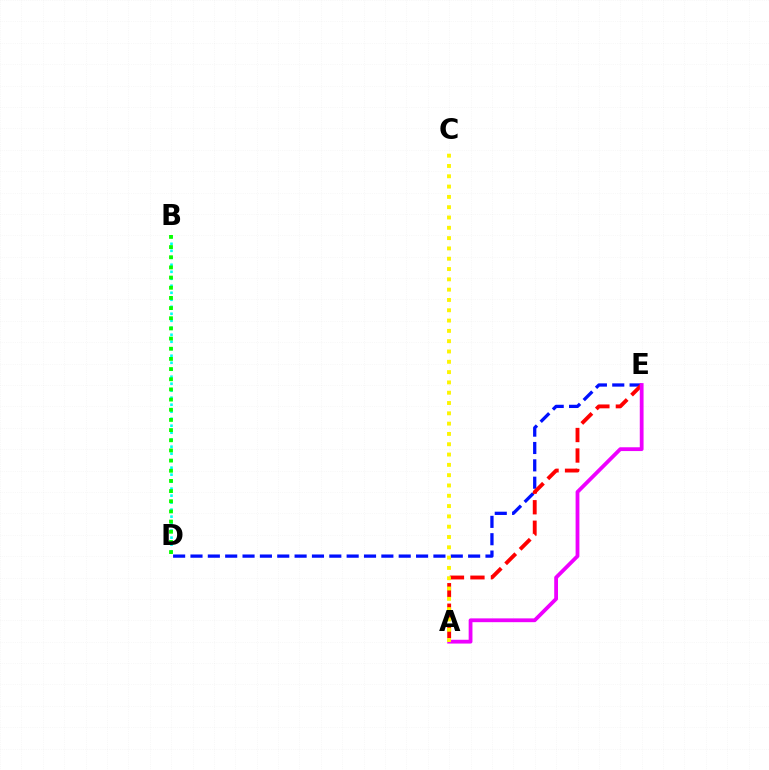{('D', 'E'): [{'color': '#0010ff', 'line_style': 'dashed', 'thickness': 2.36}], ('A', 'E'): [{'color': '#ff0000', 'line_style': 'dashed', 'thickness': 2.78}, {'color': '#ee00ff', 'line_style': 'solid', 'thickness': 2.73}], ('B', 'D'): [{'color': '#00fff6', 'line_style': 'dotted', 'thickness': 1.9}, {'color': '#08ff00', 'line_style': 'dotted', 'thickness': 2.76}], ('A', 'C'): [{'color': '#fcf500', 'line_style': 'dotted', 'thickness': 2.8}]}